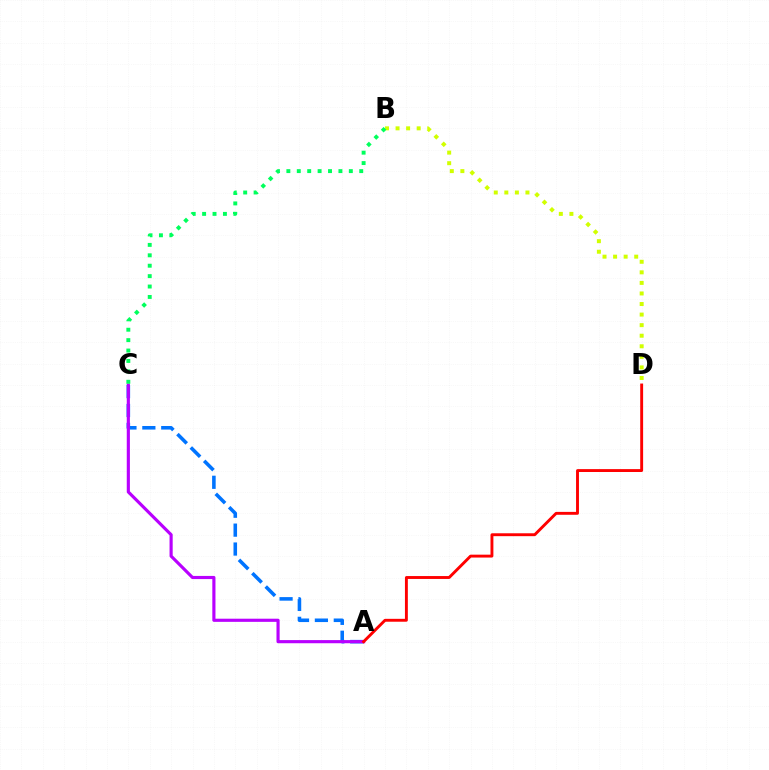{('A', 'C'): [{'color': '#0074ff', 'line_style': 'dashed', 'thickness': 2.57}, {'color': '#b900ff', 'line_style': 'solid', 'thickness': 2.26}], ('A', 'D'): [{'color': '#ff0000', 'line_style': 'solid', 'thickness': 2.08}], ('B', 'D'): [{'color': '#d1ff00', 'line_style': 'dotted', 'thickness': 2.87}], ('B', 'C'): [{'color': '#00ff5c', 'line_style': 'dotted', 'thickness': 2.83}]}